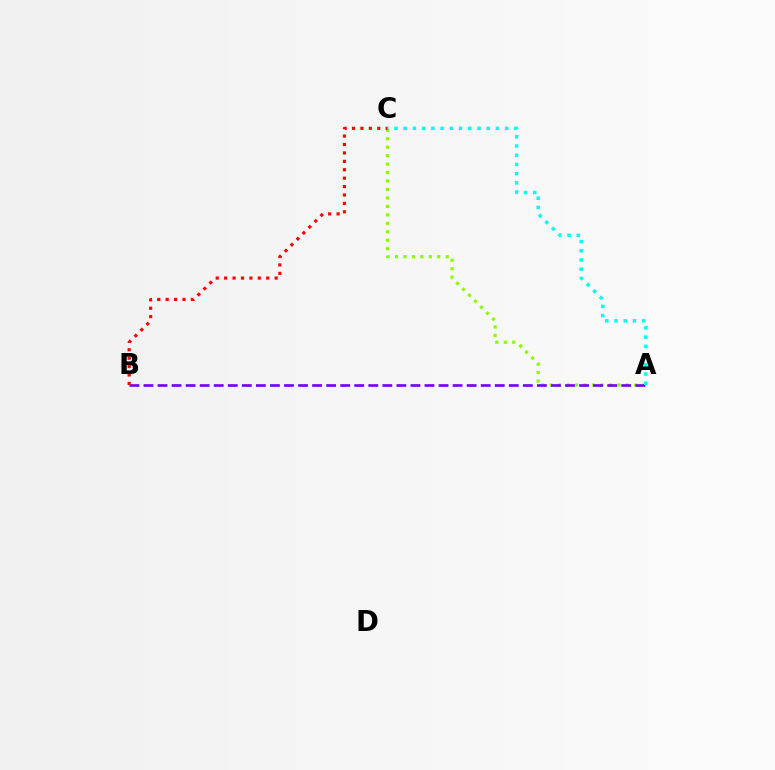{('A', 'C'): [{'color': '#84ff00', 'line_style': 'dotted', 'thickness': 2.3}, {'color': '#00fff6', 'line_style': 'dotted', 'thickness': 2.51}], ('A', 'B'): [{'color': '#7200ff', 'line_style': 'dashed', 'thickness': 1.91}], ('B', 'C'): [{'color': '#ff0000', 'line_style': 'dotted', 'thickness': 2.29}]}